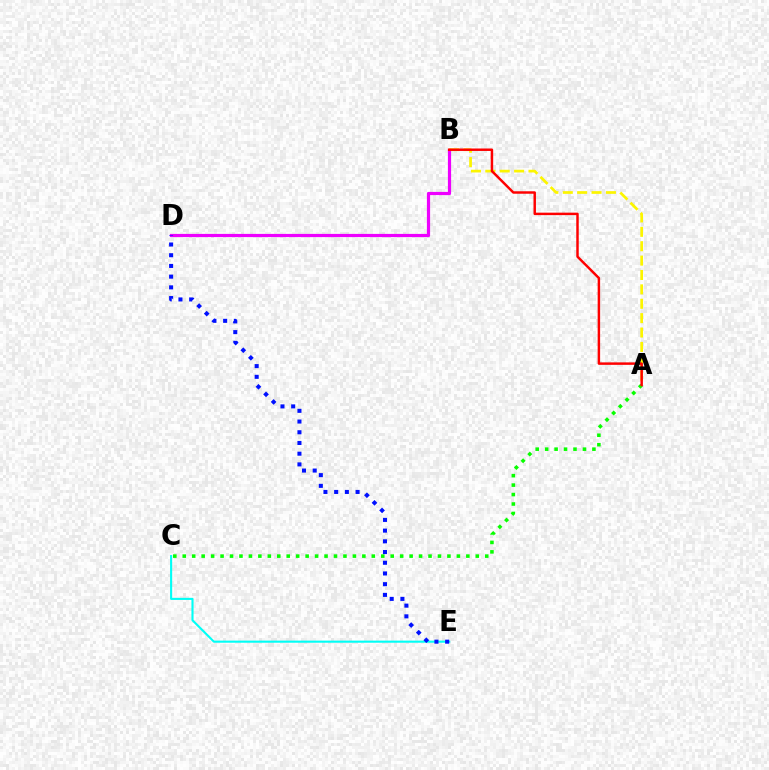{('A', 'C'): [{'color': '#08ff00', 'line_style': 'dotted', 'thickness': 2.57}], ('A', 'B'): [{'color': '#fcf500', 'line_style': 'dashed', 'thickness': 1.95}, {'color': '#ff0000', 'line_style': 'solid', 'thickness': 1.77}], ('C', 'E'): [{'color': '#00fff6', 'line_style': 'solid', 'thickness': 1.52}], ('B', 'D'): [{'color': '#ee00ff', 'line_style': 'solid', 'thickness': 2.3}], ('D', 'E'): [{'color': '#0010ff', 'line_style': 'dotted', 'thickness': 2.91}]}